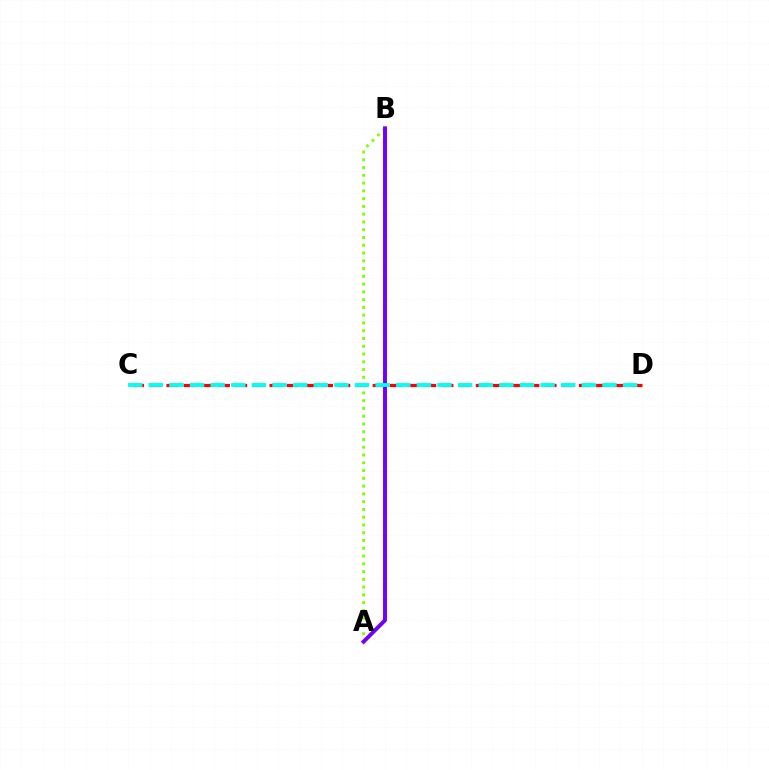{('A', 'B'): [{'color': '#84ff00', 'line_style': 'dotted', 'thickness': 2.11}, {'color': '#7200ff', 'line_style': 'solid', 'thickness': 2.83}], ('C', 'D'): [{'color': '#ff0000', 'line_style': 'dashed', 'thickness': 2.34}, {'color': '#00fff6', 'line_style': 'dashed', 'thickness': 2.8}]}